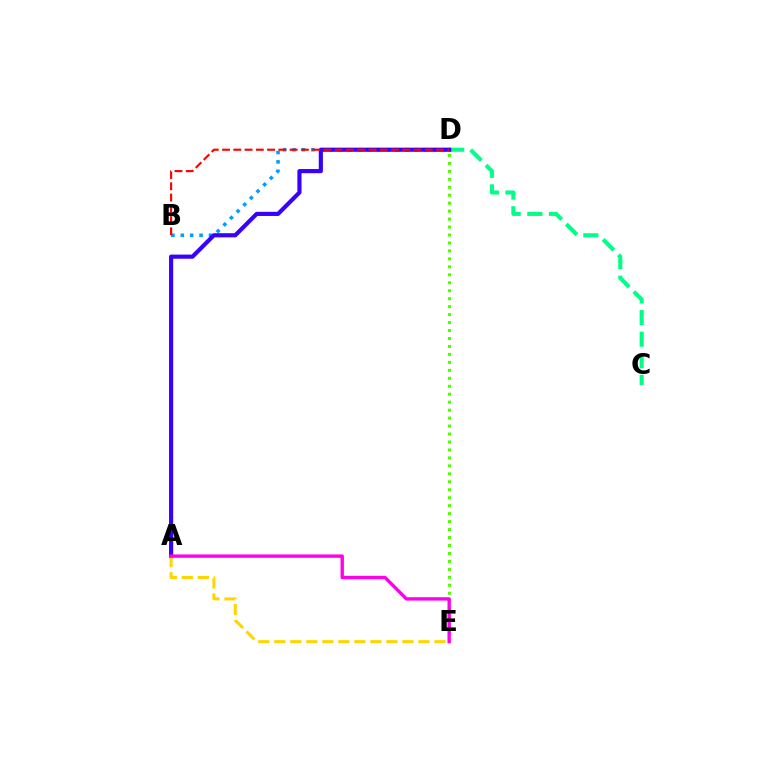{('B', 'D'): [{'color': '#009eff', 'line_style': 'dotted', 'thickness': 2.55}, {'color': '#ff0000', 'line_style': 'dashed', 'thickness': 1.53}], ('C', 'D'): [{'color': '#00ff86', 'line_style': 'dashed', 'thickness': 2.94}], ('A', 'D'): [{'color': '#3700ff', 'line_style': 'solid', 'thickness': 2.98}], ('D', 'E'): [{'color': '#4fff00', 'line_style': 'dotted', 'thickness': 2.16}], ('A', 'E'): [{'color': '#ffd500', 'line_style': 'dashed', 'thickness': 2.18}, {'color': '#ff00ed', 'line_style': 'solid', 'thickness': 2.43}]}